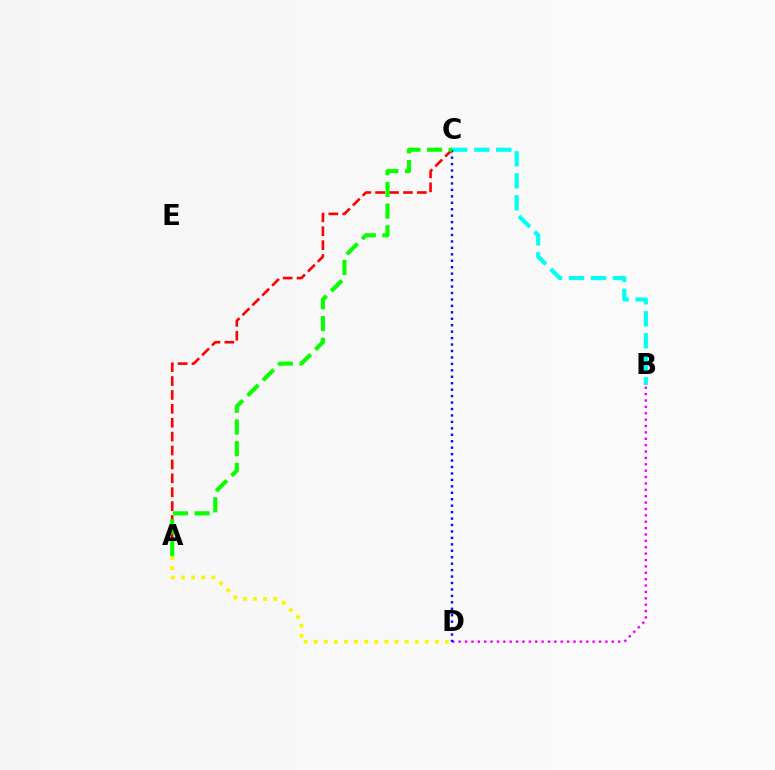{('B', 'D'): [{'color': '#ee00ff', 'line_style': 'dotted', 'thickness': 1.73}], ('B', 'C'): [{'color': '#00fff6', 'line_style': 'dashed', 'thickness': 2.99}], ('A', 'C'): [{'color': '#ff0000', 'line_style': 'dashed', 'thickness': 1.89}, {'color': '#08ff00', 'line_style': 'dashed', 'thickness': 2.95}], ('C', 'D'): [{'color': '#0010ff', 'line_style': 'dotted', 'thickness': 1.75}], ('A', 'D'): [{'color': '#fcf500', 'line_style': 'dotted', 'thickness': 2.74}]}